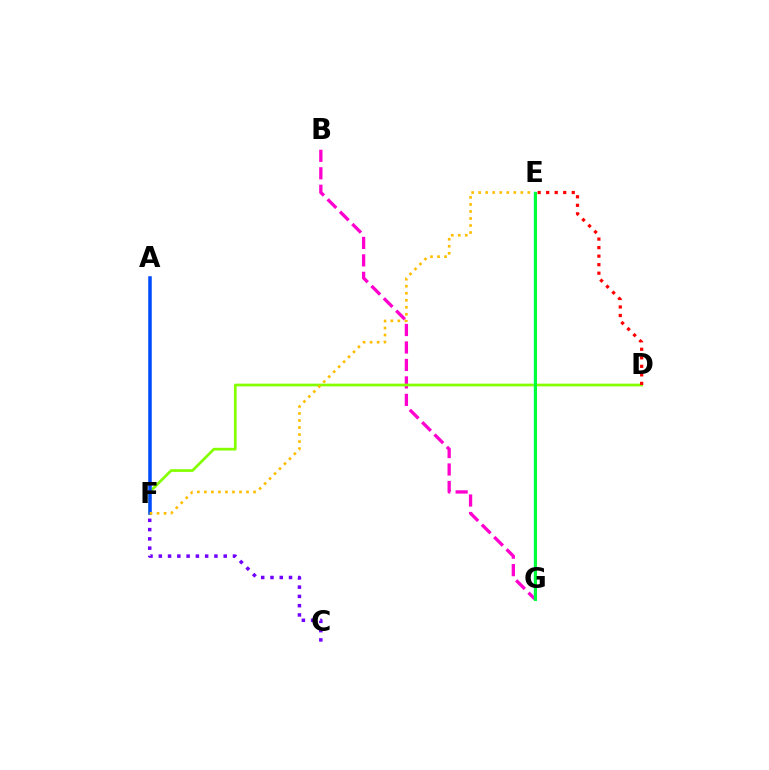{('C', 'F'): [{'color': '#7200ff', 'line_style': 'dotted', 'thickness': 2.52}], ('B', 'G'): [{'color': '#ff00cf', 'line_style': 'dashed', 'thickness': 2.37}], ('D', 'F'): [{'color': '#84ff00', 'line_style': 'solid', 'thickness': 1.95}], ('A', 'F'): [{'color': '#004bff', 'line_style': 'solid', 'thickness': 2.53}], ('D', 'E'): [{'color': '#ff0000', 'line_style': 'dotted', 'thickness': 2.32}], ('E', 'F'): [{'color': '#ffbd00', 'line_style': 'dotted', 'thickness': 1.91}], ('E', 'G'): [{'color': '#00fff6', 'line_style': 'solid', 'thickness': 1.76}, {'color': '#00ff39', 'line_style': 'solid', 'thickness': 2.19}]}